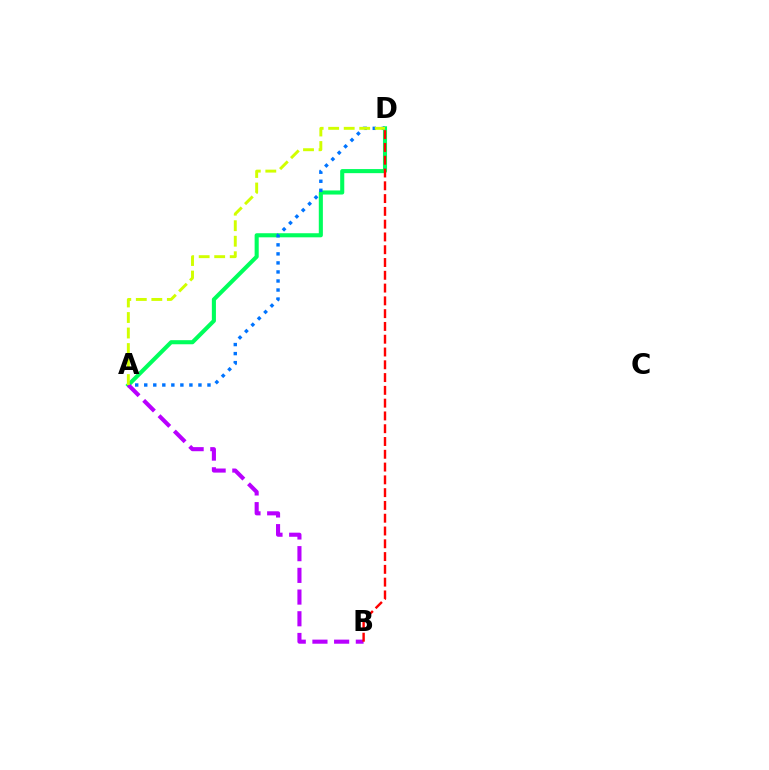{('A', 'D'): [{'color': '#00ff5c', 'line_style': 'solid', 'thickness': 2.94}, {'color': '#0074ff', 'line_style': 'dotted', 'thickness': 2.45}, {'color': '#d1ff00', 'line_style': 'dashed', 'thickness': 2.11}], ('A', 'B'): [{'color': '#b900ff', 'line_style': 'dashed', 'thickness': 2.95}], ('B', 'D'): [{'color': '#ff0000', 'line_style': 'dashed', 'thickness': 1.74}]}